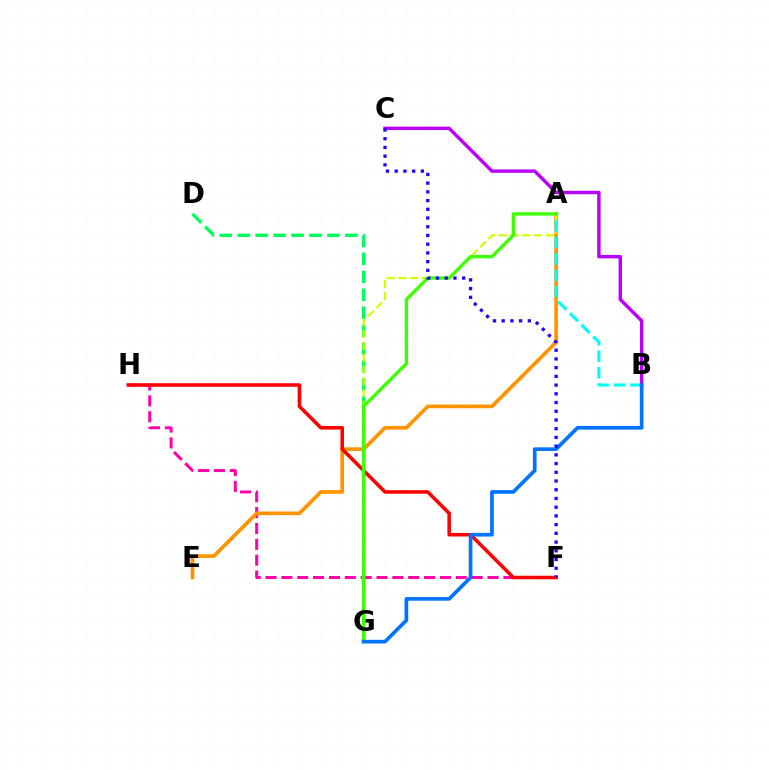{('F', 'H'): [{'color': '#ff00ac', 'line_style': 'dashed', 'thickness': 2.15}, {'color': '#ff0000', 'line_style': 'solid', 'thickness': 2.55}], ('D', 'G'): [{'color': '#00ff5c', 'line_style': 'dashed', 'thickness': 2.44}], ('A', 'E'): [{'color': '#ff9400', 'line_style': 'solid', 'thickness': 2.65}], ('A', 'G'): [{'color': '#d1ff00', 'line_style': 'dashed', 'thickness': 1.6}, {'color': '#3dff00', 'line_style': 'solid', 'thickness': 2.41}], ('A', 'B'): [{'color': '#00fff6', 'line_style': 'dashed', 'thickness': 2.23}], ('B', 'C'): [{'color': '#b900ff', 'line_style': 'solid', 'thickness': 2.47}], ('B', 'G'): [{'color': '#0074ff', 'line_style': 'solid', 'thickness': 2.65}], ('C', 'F'): [{'color': '#2500ff', 'line_style': 'dotted', 'thickness': 2.37}]}